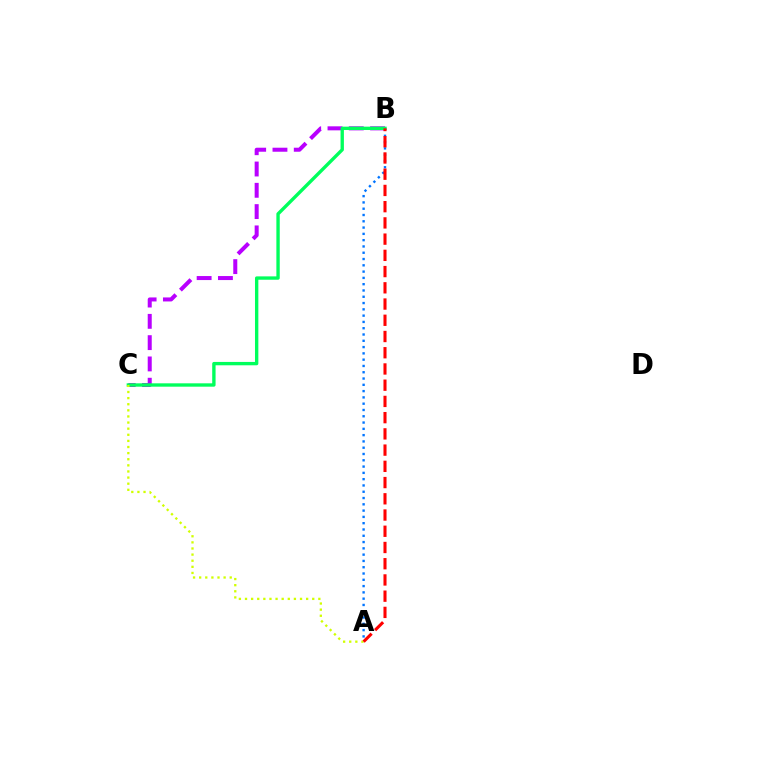{('A', 'B'): [{'color': '#0074ff', 'line_style': 'dotted', 'thickness': 1.71}, {'color': '#ff0000', 'line_style': 'dashed', 'thickness': 2.2}], ('B', 'C'): [{'color': '#b900ff', 'line_style': 'dashed', 'thickness': 2.89}, {'color': '#00ff5c', 'line_style': 'solid', 'thickness': 2.42}], ('A', 'C'): [{'color': '#d1ff00', 'line_style': 'dotted', 'thickness': 1.66}]}